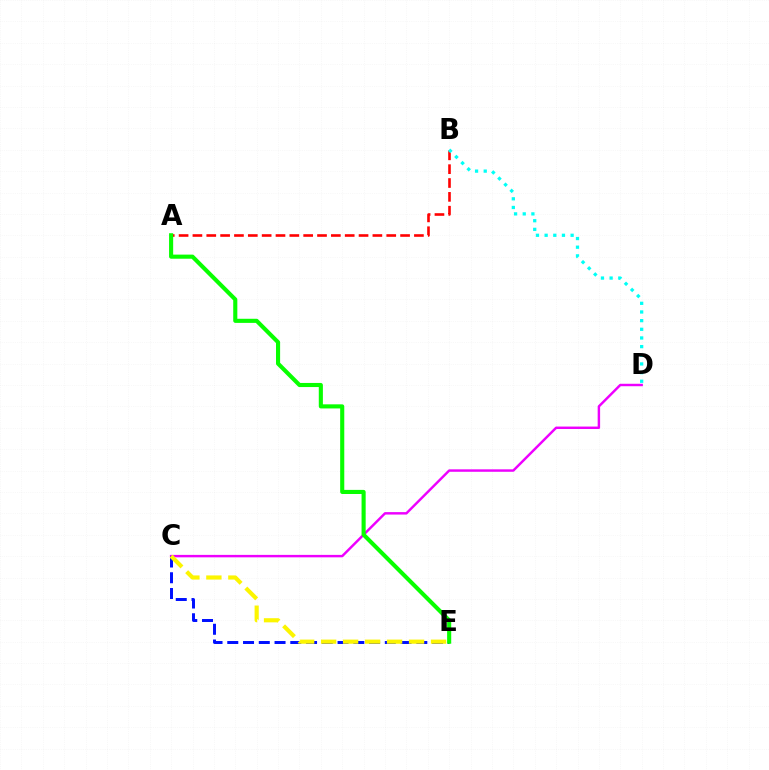{('C', 'D'): [{'color': '#ee00ff', 'line_style': 'solid', 'thickness': 1.76}], ('C', 'E'): [{'color': '#0010ff', 'line_style': 'dashed', 'thickness': 2.14}, {'color': '#fcf500', 'line_style': 'dashed', 'thickness': 2.99}], ('A', 'B'): [{'color': '#ff0000', 'line_style': 'dashed', 'thickness': 1.88}], ('B', 'D'): [{'color': '#00fff6', 'line_style': 'dotted', 'thickness': 2.35}], ('A', 'E'): [{'color': '#08ff00', 'line_style': 'solid', 'thickness': 2.96}]}